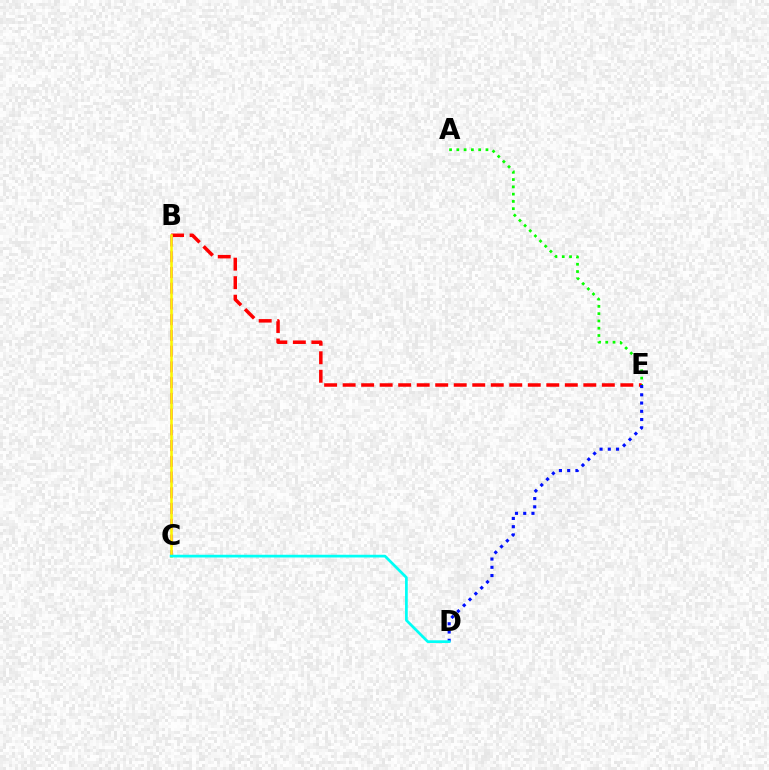{('A', 'E'): [{'color': '#08ff00', 'line_style': 'dotted', 'thickness': 1.98}], ('B', 'E'): [{'color': '#ff0000', 'line_style': 'dashed', 'thickness': 2.52}], ('D', 'E'): [{'color': '#0010ff', 'line_style': 'dotted', 'thickness': 2.24}], ('B', 'C'): [{'color': '#ee00ff', 'line_style': 'dashed', 'thickness': 2.14}, {'color': '#fcf500', 'line_style': 'solid', 'thickness': 1.86}], ('C', 'D'): [{'color': '#00fff6', 'line_style': 'solid', 'thickness': 1.96}]}